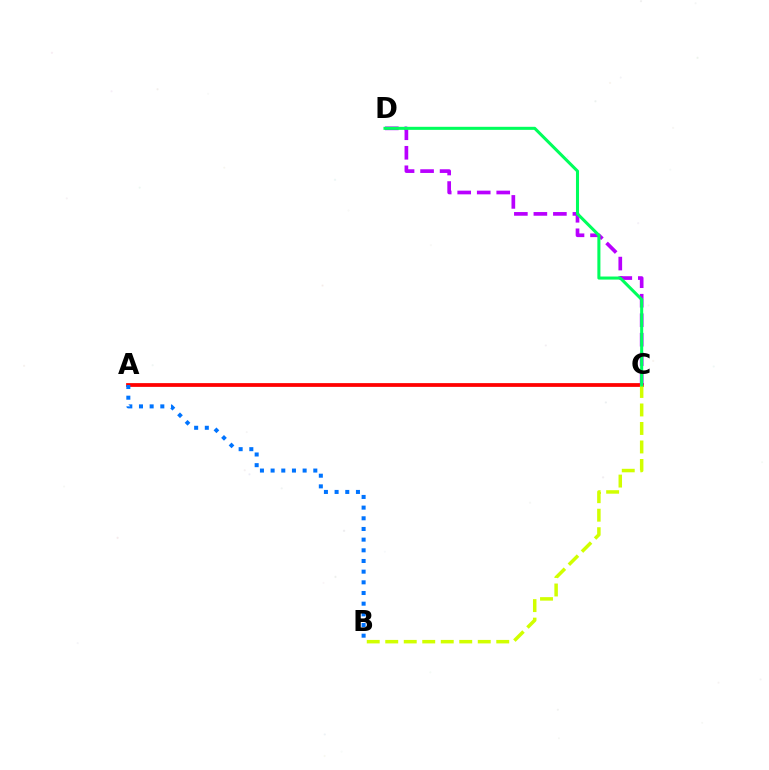{('A', 'C'): [{'color': '#ff0000', 'line_style': 'solid', 'thickness': 2.7}], ('C', 'D'): [{'color': '#b900ff', 'line_style': 'dashed', 'thickness': 2.65}, {'color': '#00ff5c', 'line_style': 'solid', 'thickness': 2.2}], ('A', 'B'): [{'color': '#0074ff', 'line_style': 'dotted', 'thickness': 2.9}], ('B', 'C'): [{'color': '#d1ff00', 'line_style': 'dashed', 'thickness': 2.51}]}